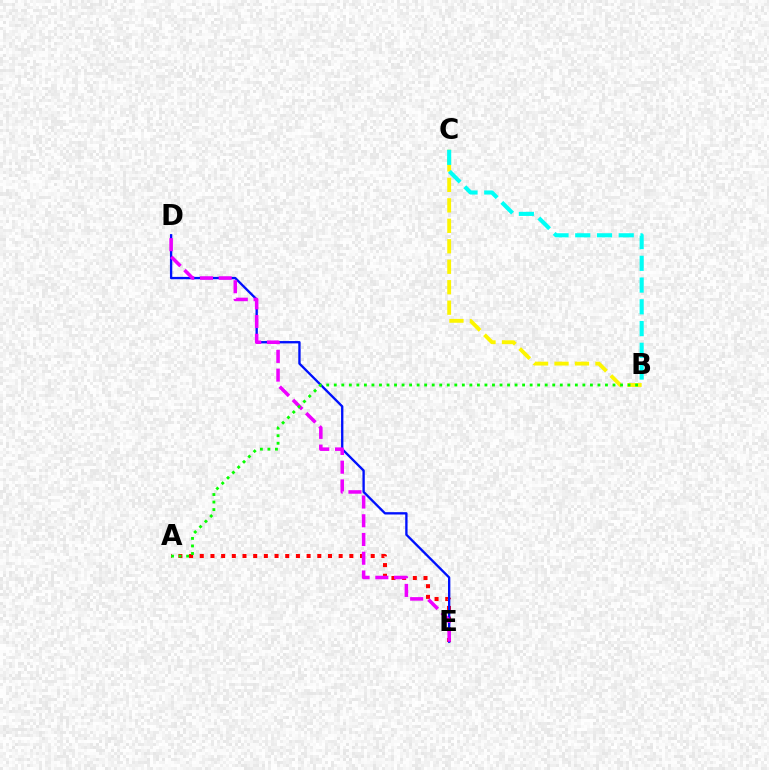{('A', 'E'): [{'color': '#ff0000', 'line_style': 'dotted', 'thickness': 2.9}], ('B', 'C'): [{'color': '#fcf500', 'line_style': 'dashed', 'thickness': 2.78}, {'color': '#00fff6', 'line_style': 'dashed', 'thickness': 2.95}], ('D', 'E'): [{'color': '#0010ff', 'line_style': 'solid', 'thickness': 1.68}, {'color': '#ee00ff', 'line_style': 'dashed', 'thickness': 2.55}], ('A', 'B'): [{'color': '#08ff00', 'line_style': 'dotted', 'thickness': 2.05}]}